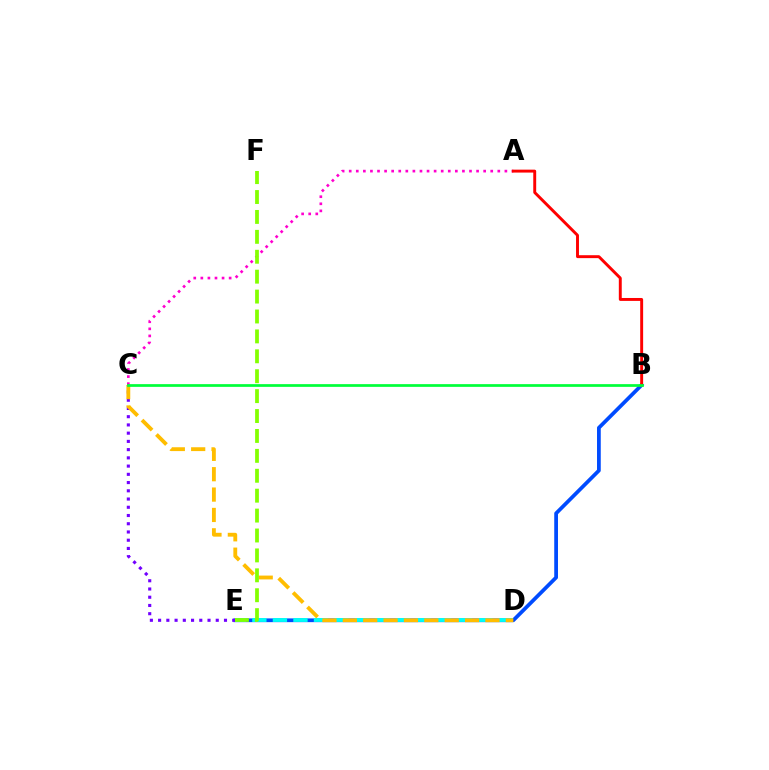{('B', 'E'): [{'color': '#004bff', 'line_style': 'solid', 'thickness': 2.69}], ('A', 'C'): [{'color': '#ff00cf', 'line_style': 'dotted', 'thickness': 1.92}], ('C', 'E'): [{'color': '#7200ff', 'line_style': 'dotted', 'thickness': 2.24}], ('D', 'E'): [{'color': '#00fff6', 'line_style': 'dashed', 'thickness': 2.79}], ('C', 'D'): [{'color': '#ffbd00', 'line_style': 'dashed', 'thickness': 2.77}], ('A', 'B'): [{'color': '#ff0000', 'line_style': 'solid', 'thickness': 2.11}], ('E', 'F'): [{'color': '#84ff00', 'line_style': 'dashed', 'thickness': 2.7}], ('B', 'C'): [{'color': '#00ff39', 'line_style': 'solid', 'thickness': 1.96}]}